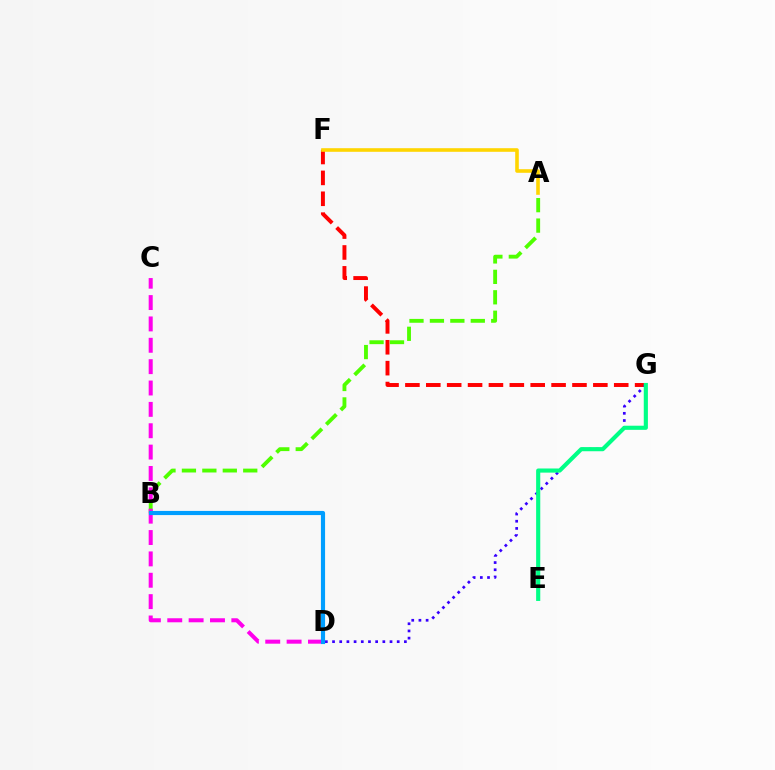{('A', 'B'): [{'color': '#4fff00', 'line_style': 'dashed', 'thickness': 2.78}], ('F', 'G'): [{'color': '#ff0000', 'line_style': 'dashed', 'thickness': 2.84}], ('D', 'G'): [{'color': '#3700ff', 'line_style': 'dotted', 'thickness': 1.95}], ('C', 'D'): [{'color': '#ff00ed', 'line_style': 'dashed', 'thickness': 2.9}], ('A', 'F'): [{'color': '#ffd500', 'line_style': 'solid', 'thickness': 2.59}], ('E', 'G'): [{'color': '#00ff86', 'line_style': 'solid', 'thickness': 2.98}], ('B', 'D'): [{'color': '#009eff', 'line_style': 'solid', 'thickness': 2.99}]}